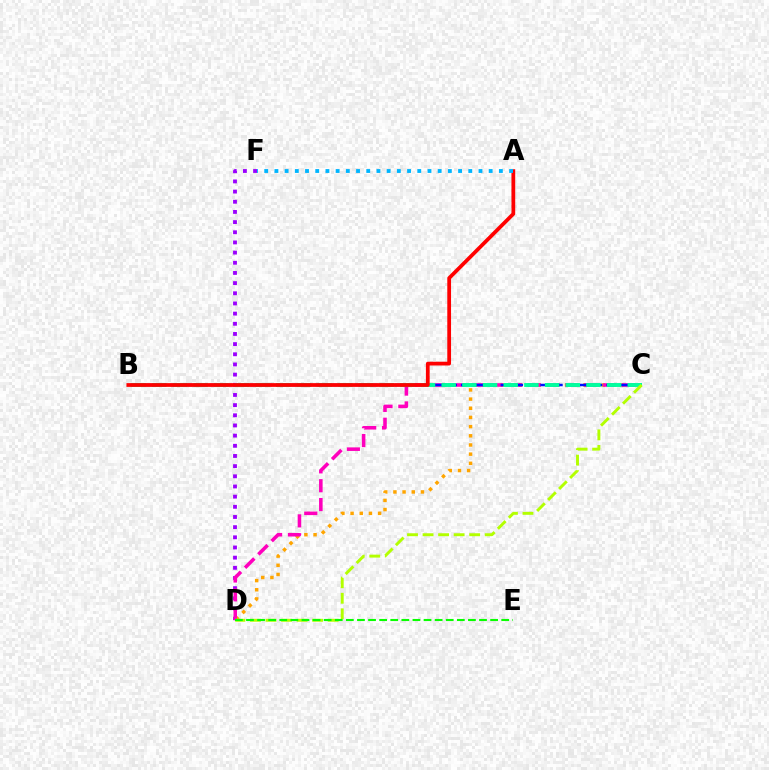{('C', 'D'): [{'color': '#ffa500', 'line_style': 'dotted', 'thickness': 2.49}, {'color': '#ff00bd', 'line_style': 'dashed', 'thickness': 2.56}, {'color': '#b3ff00', 'line_style': 'dashed', 'thickness': 2.11}], ('D', 'F'): [{'color': '#9b00ff', 'line_style': 'dotted', 'thickness': 2.76}], ('B', 'C'): [{'color': '#0010ff', 'line_style': 'dashed', 'thickness': 1.8}, {'color': '#00ff9d', 'line_style': 'dashed', 'thickness': 2.81}], ('A', 'B'): [{'color': '#ff0000', 'line_style': 'solid', 'thickness': 2.7}], ('A', 'F'): [{'color': '#00b5ff', 'line_style': 'dotted', 'thickness': 2.77}], ('D', 'E'): [{'color': '#08ff00', 'line_style': 'dashed', 'thickness': 1.51}]}